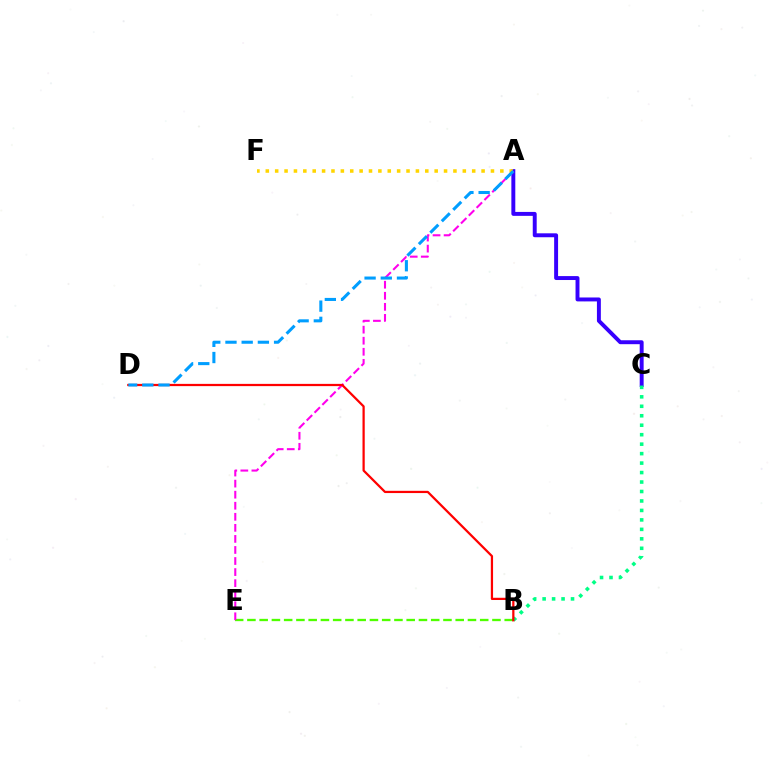{('B', 'E'): [{'color': '#4fff00', 'line_style': 'dashed', 'thickness': 1.66}], ('A', 'C'): [{'color': '#3700ff', 'line_style': 'solid', 'thickness': 2.83}], ('A', 'E'): [{'color': '#ff00ed', 'line_style': 'dashed', 'thickness': 1.5}], ('A', 'F'): [{'color': '#ffd500', 'line_style': 'dotted', 'thickness': 2.55}], ('B', 'C'): [{'color': '#00ff86', 'line_style': 'dotted', 'thickness': 2.57}], ('B', 'D'): [{'color': '#ff0000', 'line_style': 'solid', 'thickness': 1.61}], ('A', 'D'): [{'color': '#009eff', 'line_style': 'dashed', 'thickness': 2.2}]}